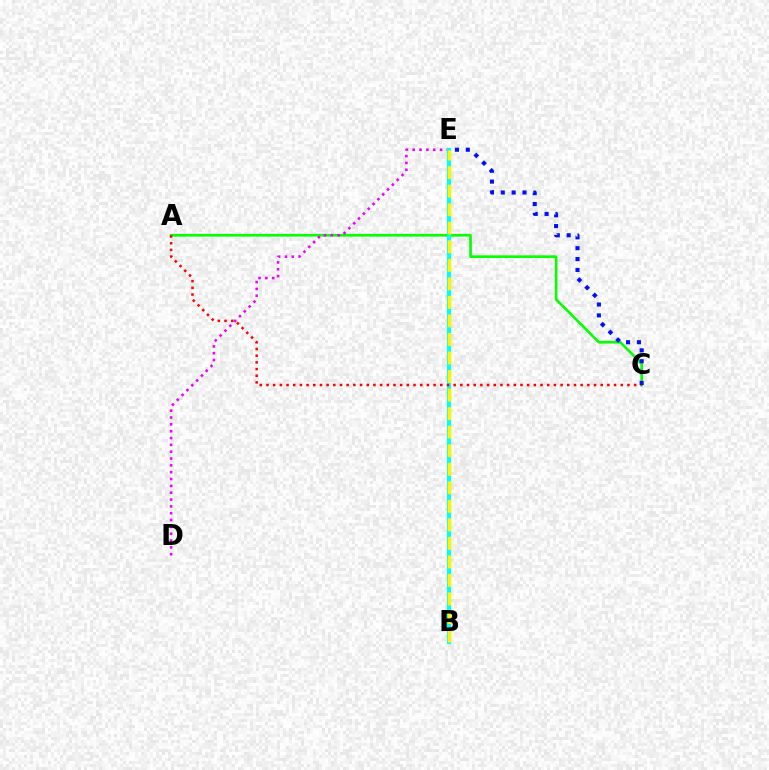{('A', 'C'): [{'color': '#08ff00', 'line_style': 'solid', 'thickness': 1.91}, {'color': '#ff0000', 'line_style': 'dotted', 'thickness': 1.82}], ('D', 'E'): [{'color': '#ee00ff', 'line_style': 'dotted', 'thickness': 1.86}], ('B', 'E'): [{'color': '#00fff6', 'line_style': 'solid', 'thickness': 2.99}, {'color': '#fcf500', 'line_style': 'dashed', 'thickness': 2.52}], ('C', 'E'): [{'color': '#0010ff', 'line_style': 'dotted', 'thickness': 2.95}]}